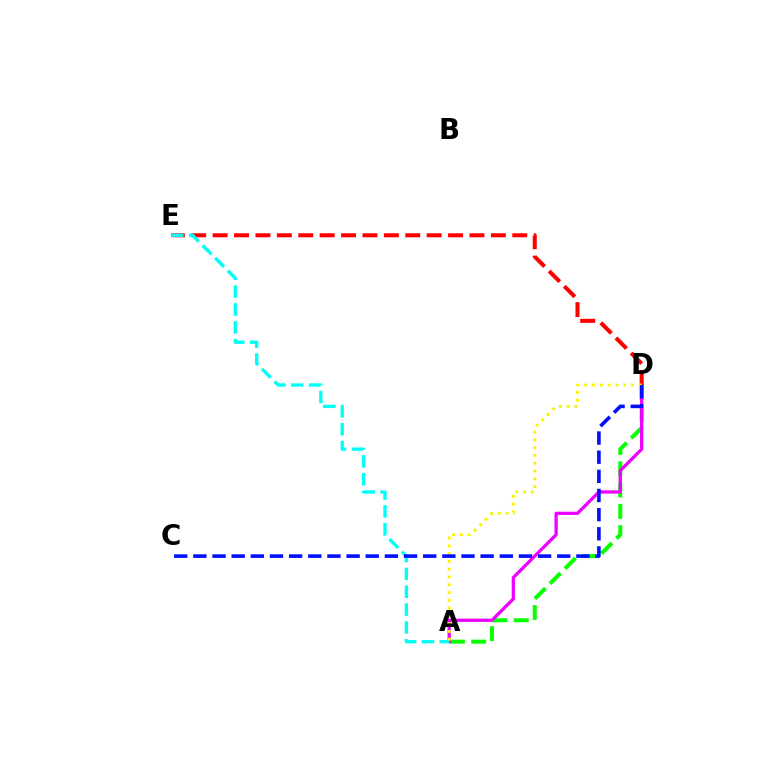{('A', 'D'): [{'color': '#08ff00', 'line_style': 'dashed', 'thickness': 2.89}, {'color': '#ee00ff', 'line_style': 'solid', 'thickness': 2.35}, {'color': '#fcf500', 'line_style': 'dotted', 'thickness': 2.11}], ('D', 'E'): [{'color': '#ff0000', 'line_style': 'dashed', 'thickness': 2.91}], ('A', 'E'): [{'color': '#00fff6', 'line_style': 'dashed', 'thickness': 2.42}], ('C', 'D'): [{'color': '#0010ff', 'line_style': 'dashed', 'thickness': 2.6}]}